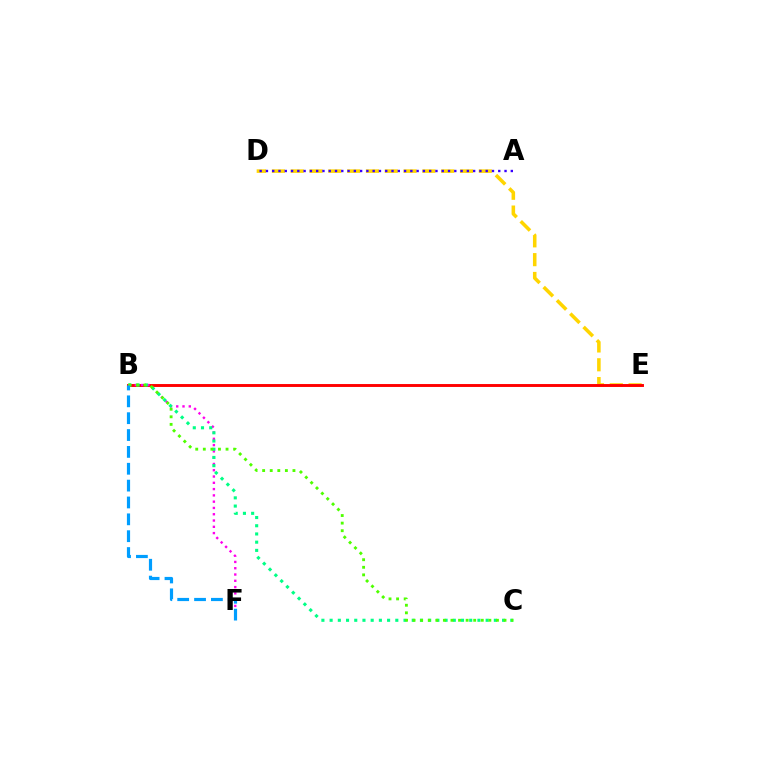{('D', 'E'): [{'color': '#ffd500', 'line_style': 'dashed', 'thickness': 2.56}], ('B', 'E'): [{'color': '#ff0000', 'line_style': 'solid', 'thickness': 2.1}], ('B', 'F'): [{'color': '#ff00ed', 'line_style': 'dotted', 'thickness': 1.71}, {'color': '#009eff', 'line_style': 'dashed', 'thickness': 2.29}], ('A', 'D'): [{'color': '#3700ff', 'line_style': 'dotted', 'thickness': 1.71}], ('B', 'C'): [{'color': '#00ff86', 'line_style': 'dotted', 'thickness': 2.23}, {'color': '#4fff00', 'line_style': 'dotted', 'thickness': 2.06}]}